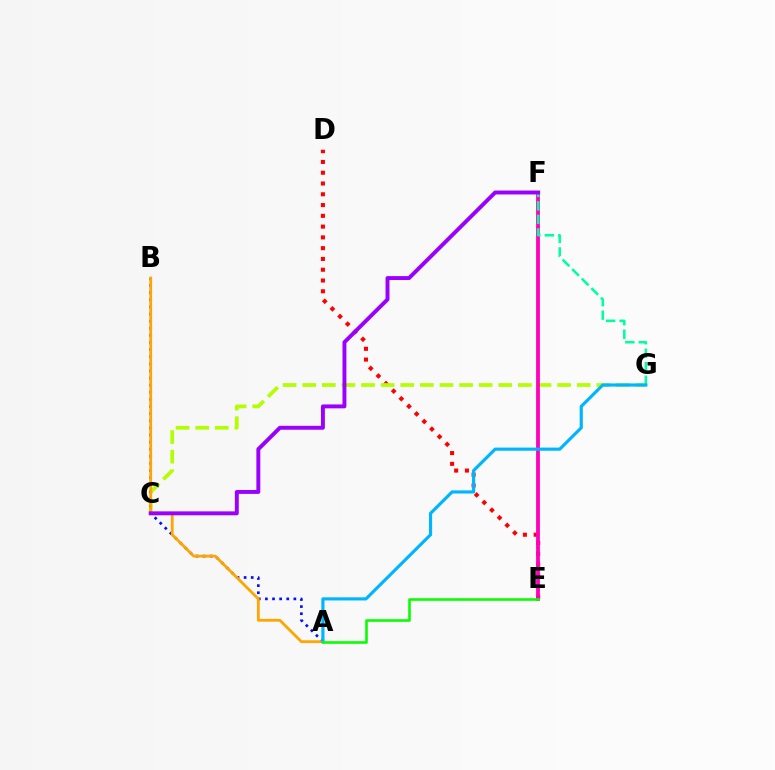{('D', 'E'): [{'color': '#ff0000', 'line_style': 'dotted', 'thickness': 2.93}], ('C', 'G'): [{'color': '#b3ff00', 'line_style': 'dashed', 'thickness': 2.66}], ('E', 'F'): [{'color': '#ff00bd', 'line_style': 'solid', 'thickness': 2.74}], ('A', 'B'): [{'color': '#0010ff', 'line_style': 'dotted', 'thickness': 1.93}, {'color': '#ffa500', 'line_style': 'solid', 'thickness': 2.0}], ('F', 'G'): [{'color': '#00ff9d', 'line_style': 'dashed', 'thickness': 1.84}], ('C', 'F'): [{'color': '#9b00ff', 'line_style': 'solid', 'thickness': 2.82}], ('A', 'G'): [{'color': '#00b5ff', 'line_style': 'solid', 'thickness': 2.26}], ('A', 'E'): [{'color': '#08ff00', 'line_style': 'solid', 'thickness': 1.87}]}